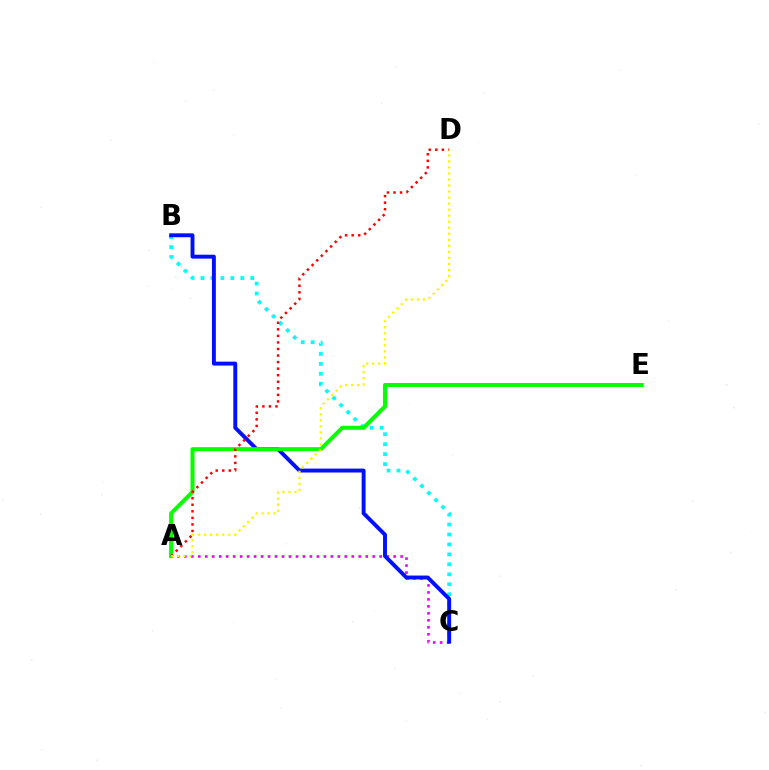{('A', 'C'): [{'color': '#ee00ff', 'line_style': 'dotted', 'thickness': 1.9}], ('B', 'C'): [{'color': '#00fff6', 'line_style': 'dotted', 'thickness': 2.7}, {'color': '#0010ff', 'line_style': 'solid', 'thickness': 2.81}], ('A', 'E'): [{'color': '#08ff00', 'line_style': 'solid', 'thickness': 2.88}], ('A', 'D'): [{'color': '#ff0000', 'line_style': 'dotted', 'thickness': 1.78}, {'color': '#fcf500', 'line_style': 'dotted', 'thickness': 1.64}]}